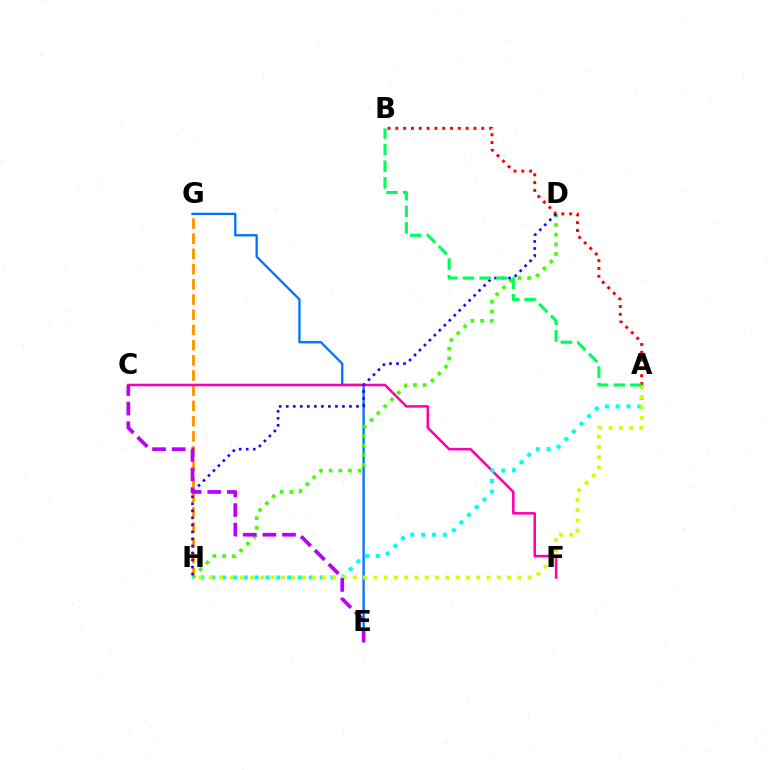{('E', 'G'): [{'color': '#0074ff', 'line_style': 'solid', 'thickness': 1.67}], ('G', 'H'): [{'color': '#ff9400', 'line_style': 'dashed', 'thickness': 2.07}], ('C', 'F'): [{'color': '#ff00ac', 'line_style': 'solid', 'thickness': 1.83}], ('D', 'H'): [{'color': '#3dff00', 'line_style': 'dotted', 'thickness': 2.62}, {'color': '#2500ff', 'line_style': 'dotted', 'thickness': 1.91}], ('A', 'H'): [{'color': '#00fff6', 'line_style': 'dotted', 'thickness': 2.95}, {'color': '#d1ff00', 'line_style': 'dotted', 'thickness': 2.79}], ('A', 'B'): [{'color': '#ff0000', 'line_style': 'dotted', 'thickness': 2.12}, {'color': '#00ff5c', 'line_style': 'dashed', 'thickness': 2.26}], ('C', 'E'): [{'color': '#b900ff', 'line_style': 'dashed', 'thickness': 2.66}]}